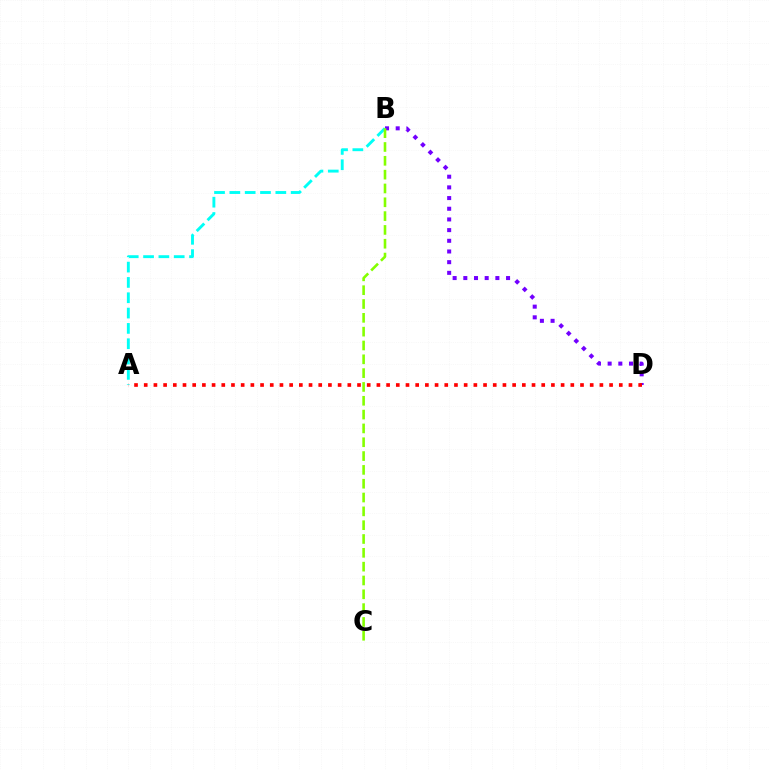{('B', 'D'): [{'color': '#7200ff', 'line_style': 'dotted', 'thickness': 2.9}], ('A', 'B'): [{'color': '#00fff6', 'line_style': 'dashed', 'thickness': 2.08}], ('B', 'C'): [{'color': '#84ff00', 'line_style': 'dashed', 'thickness': 1.88}], ('A', 'D'): [{'color': '#ff0000', 'line_style': 'dotted', 'thickness': 2.63}]}